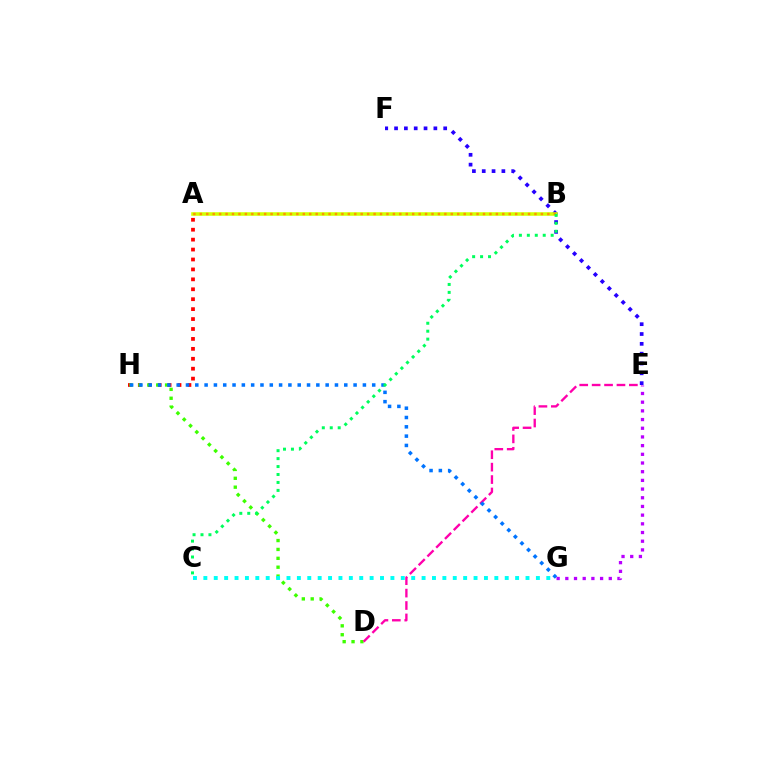{('A', 'H'): [{'color': '#ff0000', 'line_style': 'dotted', 'thickness': 2.7}], ('D', 'H'): [{'color': '#3dff00', 'line_style': 'dotted', 'thickness': 2.41}], ('D', 'E'): [{'color': '#ff00ac', 'line_style': 'dashed', 'thickness': 1.69}], ('E', 'F'): [{'color': '#2500ff', 'line_style': 'dotted', 'thickness': 2.67}], ('A', 'B'): [{'color': '#d1ff00', 'line_style': 'solid', 'thickness': 2.55}, {'color': '#ff9400', 'line_style': 'dotted', 'thickness': 1.75}], ('G', 'H'): [{'color': '#0074ff', 'line_style': 'dotted', 'thickness': 2.53}], ('B', 'C'): [{'color': '#00ff5c', 'line_style': 'dotted', 'thickness': 2.16}], ('C', 'G'): [{'color': '#00fff6', 'line_style': 'dotted', 'thickness': 2.82}], ('E', 'G'): [{'color': '#b900ff', 'line_style': 'dotted', 'thickness': 2.36}]}